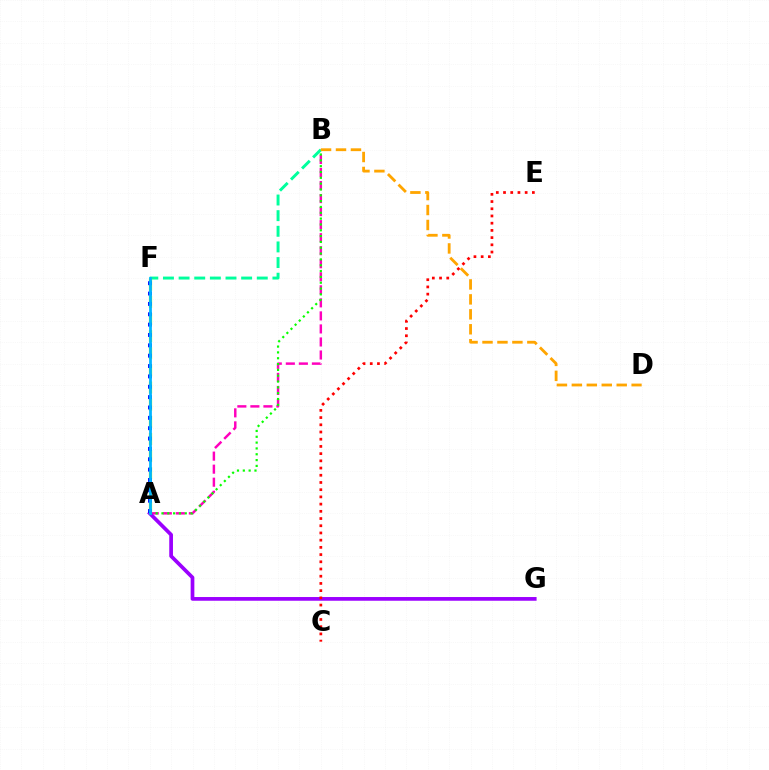{('A', 'B'): [{'color': '#ff00bd', 'line_style': 'dashed', 'thickness': 1.77}, {'color': '#08ff00', 'line_style': 'dotted', 'thickness': 1.58}], ('B', 'F'): [{'color': '#00ff9d', 'line_style': 'dashed', 'thickness': 2.12}], ('A', 'G'): [{'color': '#9b00ff', 'line_style': 'solid', 'thickness': 2.67}], ('A', 'F'): [{'color': '#b3ff00', 'line_style': 'dashed', 'thickness': 2.33}, {'color': '#0010ff', 'line_style': 'dotted', 'thickness': 2.81}, {'color': '#00b5ff', 'line_style': 'solid', 'thickness': 1.99}], ('B', 'D'): [{'color': '#ffa500', 'line_style': 'dashed', 'thickness': 2.03}], ('C', 'E'): [{'color': '#ff0000', 'line_style': 'dotted', 'thickness': 1.96}]}